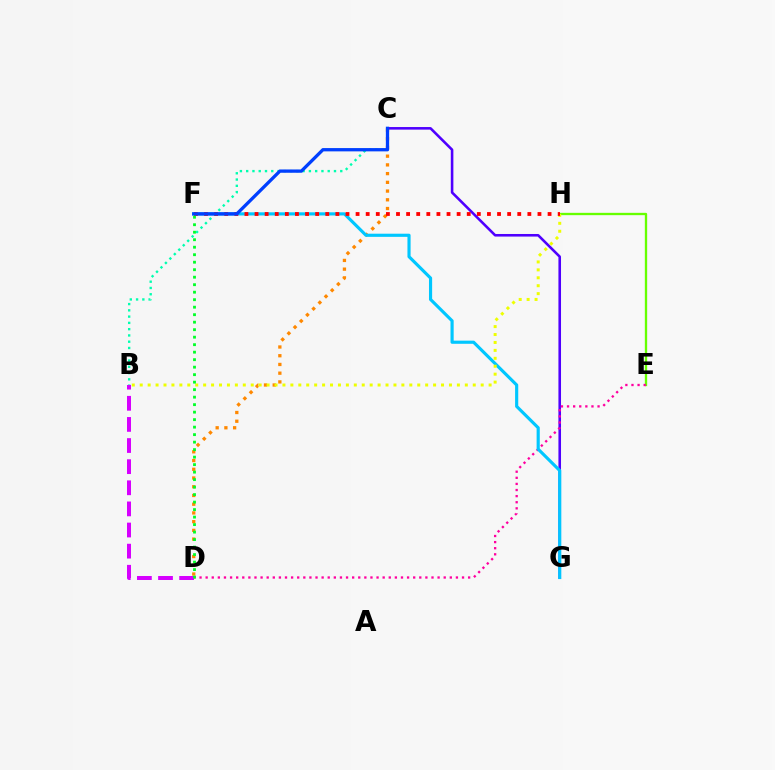{('C', 'D'): [{'color': '#ff8800', 'line_style': 'dotted', 'thickness': 2.37}], ('E', 'H'): [{'color': '#66ff00', 'line_style': 'solid', 'thickness': 1.68}], ('C', 'G'): [{'color': '#4f00ff', 'line_style': 'solid', 'thickness': 1.86}], ('D', 'E'): [{'color': '#ff00a0', 'line_style': 'dotted', 'thickness': 1.66}], ('B', 'C'): [{'color': '#00ffaf', 'line_style': 'dotted', 'thickness': 1.7}], ('F', 'G'): [{'color': '#00c7ff', 'line_style': 'solid', 'thickness': 2.27}], ('B', 'H'): [{'color': '#eeff00', 'line_style': 'dotted', 'thickness': 2.15}], ('B', 'D'): [{'color': '#d600ff', 'line_style': 'dashed', 'thickness': 2.87}], ('F', 'H'): [{'color': '#ff0000', 'line_style': 'dotted', 'thickness': 2.75}], ('C', 'F'): [{'color': '#003fff', 'line_style': 'solid', 'thickness': 2.37}], ('D', 'F'): [{'color': '#00ff27', 'line_style': 'dotted', 'thickness': 2.04}]}